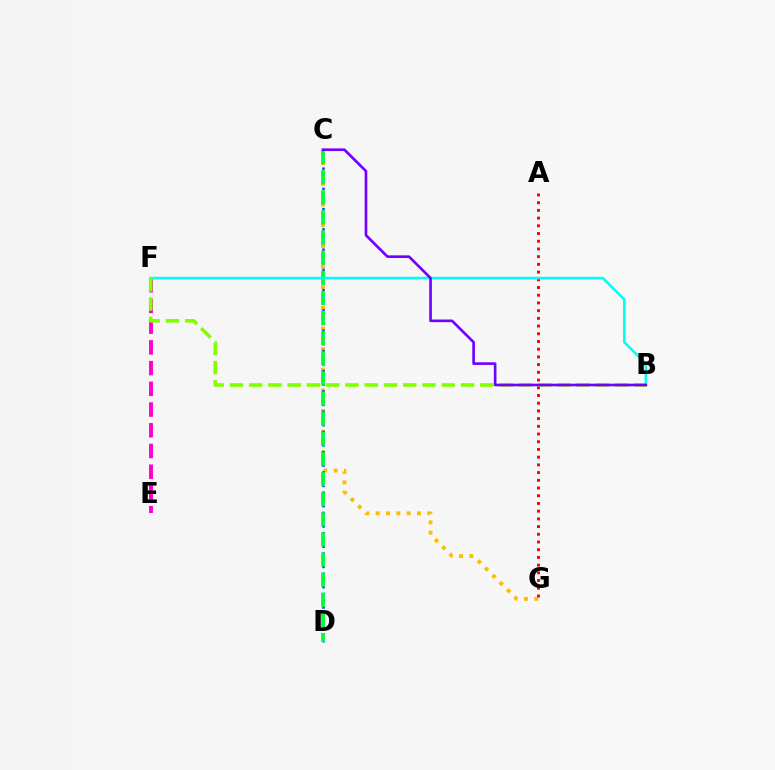{('C', 'G'): [{'color': '#ffbd00', 'line_style': 'dotted', 'thickness': 2.8}], ('C', 'D'): [{'color': '#004bff', 'line_style': 'dotted', 'thickness': 1.83}, {'color': '#00ff39', 'line_style': 'dashed', 'thickness': 2.73}], ('A', 'G'): [{'color': '#ff0000', 'line_style': 'dotted', 'thickness': 2.1}], ('E', 'F'): [{'color': '#ff00cf', 'line_style': 'dashed', 'thickness': 2.81}], ('B', 'F'): [{'color': '#00fff6', 'line_style': 'solid', 'thickness': 1.86}, {'color': '#84ff00', 'line_style': 'dashed', 'thickness': 2.62}], ('B', 'C'): [{'color': '#7200ff', 'line_style': 'solid', 'thickness': 1.91}]}